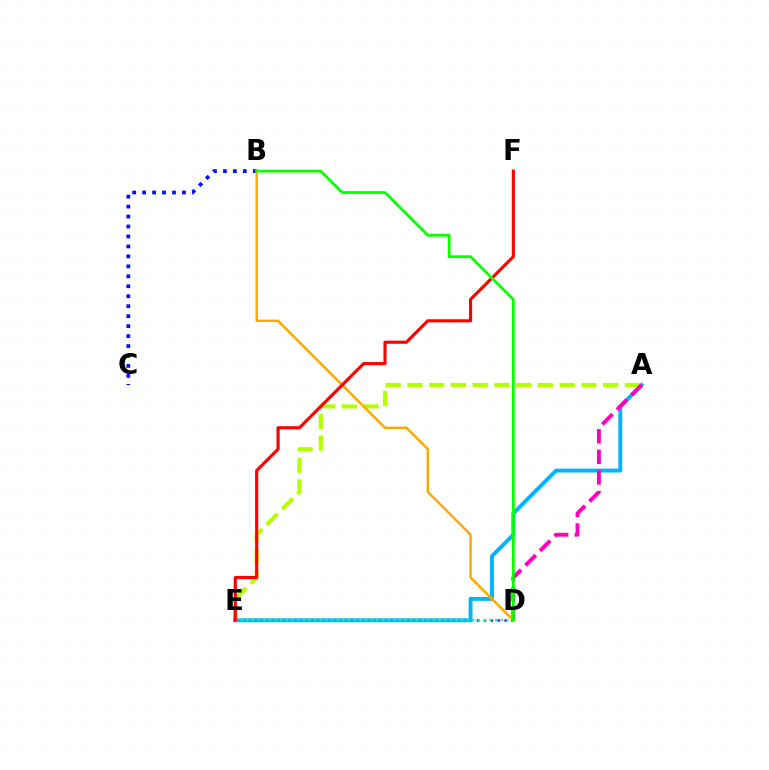{('D', 'E'): [{'color': '#9b00ff', 'line_style': 'dotted', 'thickness': 1.87}, {'color': '#00ff9d', 'line_style': 'dotted', 'thickness': 1.54}], ('A', 'E'): [{'color': '#b3ff00', 'line_style': 'dashed', 'thickness': 2.95}, {'color': '#00b5ff', 'line_style': 'solid', 'thickness': 2.82}], ('B', 'C'): [{'color': '#0010ff', 'line_style': 'dotted', 'thickness': 2.71}], ('A', 'D'): [{'color': '#ff00bd', 'line_style': 'dashed', 'thickness': 2.8}], ('B', 'D'): [{'color': '#ffa500', 'line_style': 'solid', 'thickness': 1.7}, {'color': '#08ff00', 'line_style': 'solid', 'thickness': 1.98}], ('E', 'F'): [{'color': '#ff0000', 'line_style': 'solid', 'thickness': 2.26}]}